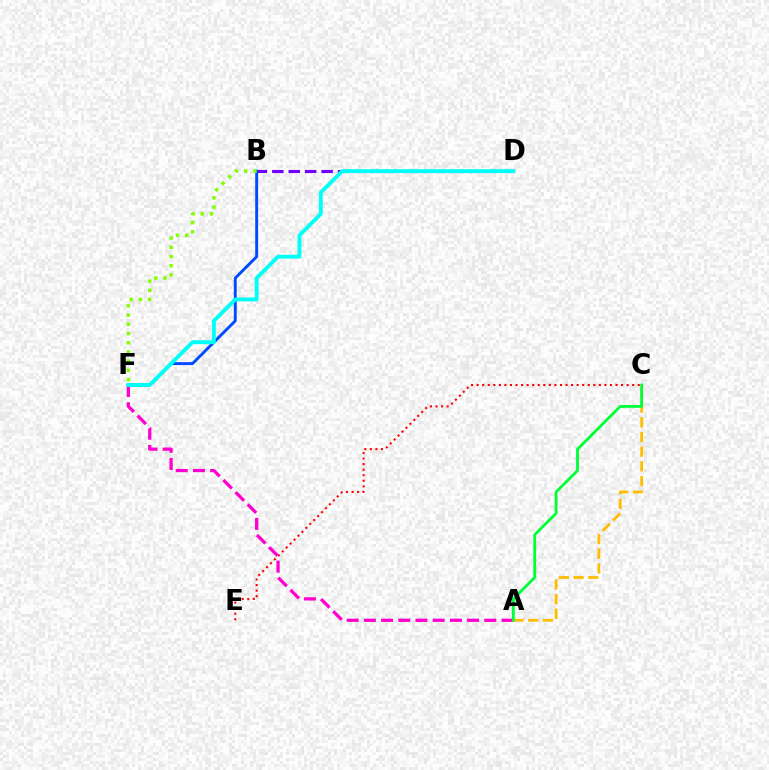{('B', 'D'): [{'color': '#7200ff', 'line_style': 'dashed', 'thickness': 2.23}], ('C', 'E'): [{'color': '#ff0000', 'line_style': 'dotted', 'thickness': 1.51}], ('B', 'F'): [{'color': '#004bff', 'line_style': 'solid', 'thickness': 2.1}, {'color': '#84ff00', 'line_style': 'dotted', 'thickness': 2.5}], ('A', 'C'): [{'color': '#ffbd00', 'line_style': 'dashed', 'thickness': 2.0}, {'color': '#00ff39', 'line_style': 'solid', 'thickness': 2.04}], ('A', 'F'): [{'color': '#ff00cf', 'line_style': 'dashed', 'thickness': 2.34}], ('D', 'F'): [{'color': '#00fff6', 'line_style': 'solid', 'thickness': 2.78}]}